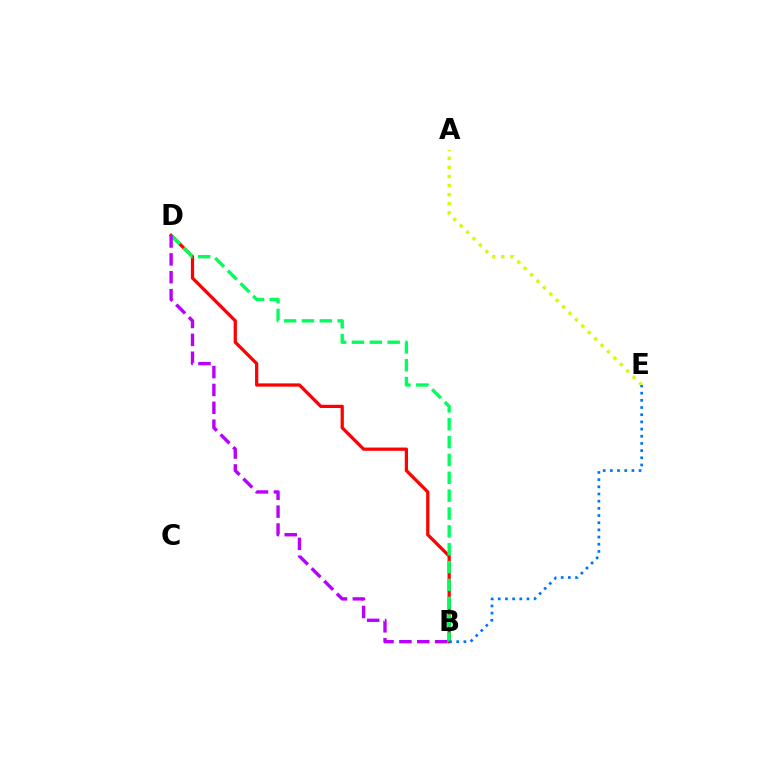{('B', 'D'): [{'color': '#ff0000', 'line_style': 'solid', 'thickness': 2.34}, {'color': '#00ff5c', 'line_style': 'dashed', 'thickness': 2.43}, {'color': '#b900ff', 'line_style': 'dashed', 'thickness': 2.43}], ('A', 'E'): [{'color': '#d1ff00', 'line_style': 'dotted', 'thickness': 2.46}], ('B', 'E'): [{'color': '#0074ff', 'line_style': 'dotted', 'thickness': 1.95}]}